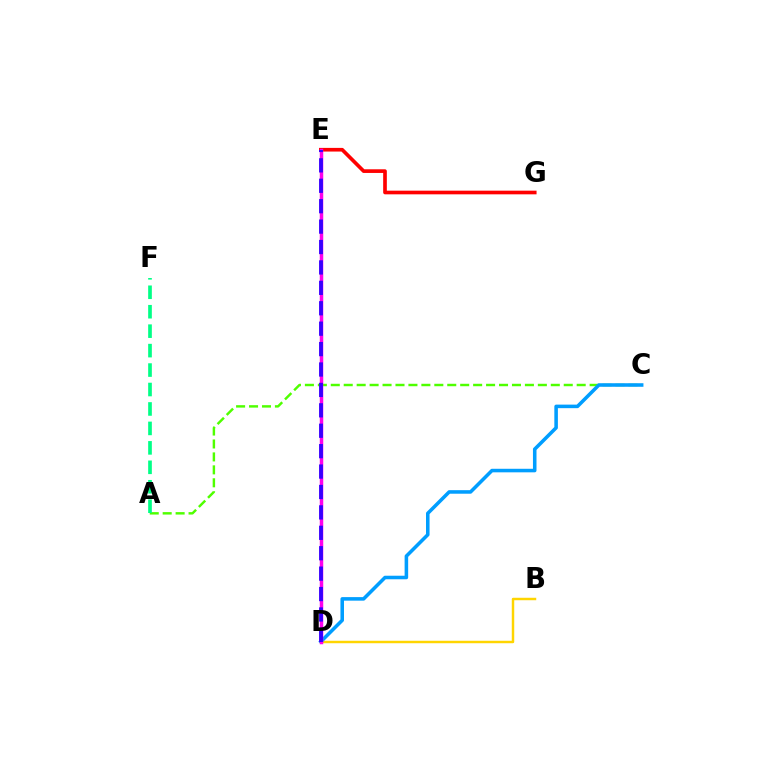{('A', 'C'): [{'color': '#4fff00', 'line_style': 'dashed', 'thickness': 1.76}], ('E', 'G'): [{'color': '#ff0000', 'line_style': 'solid', 'thickness': 2.64}], ('B', 'D'): [{'color': '#ffd500', 'line_style': 'solid', 'thickness': 1.77}], ('A', 'F'): [{'color': '#00ff86', 'line_style': 'dashed', 'thickness': 2.64}], ('C', 'D'): [{'color': '#009eff', 'line_style': 'solid', 'thickness': 2.56}], ('D', 'E'): [{'color': '#ff00ed', 'line_style': 'solid', 'thickness': 2.51}, {'color': '#3700ff', 'line_style': 'dashed', 'thickness': 2.77}]}